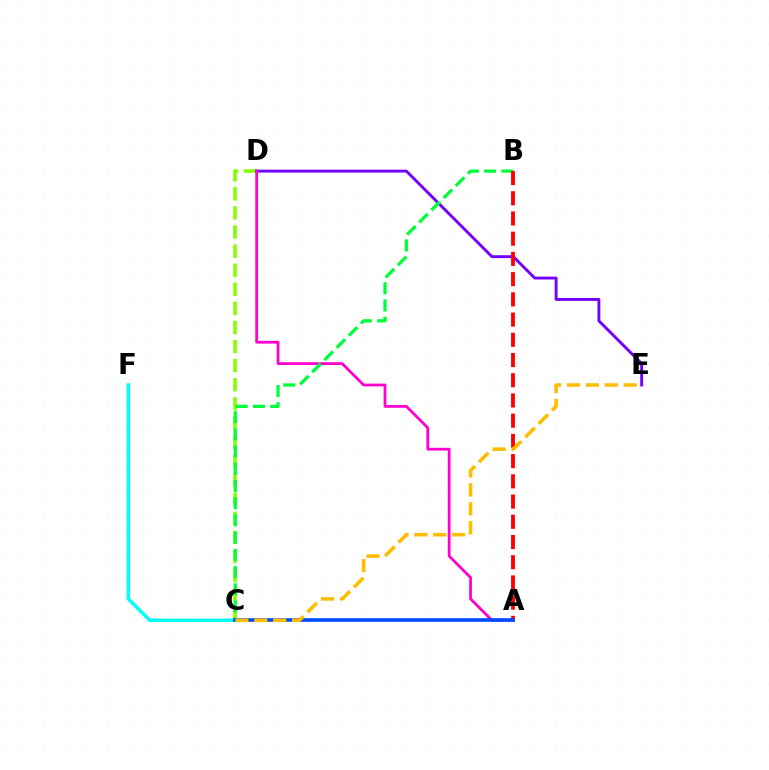{('C', 'D'): [{'color': '#84ff00', 'line_style': 'dashed', 'thickness': 2.59}], ('D', 'E'): [{'color': '#7200ff', 'line_style': 'solid', 'thickness': 2.08}], ('A', 'D'): [{'color': '#ff00cf', 'line_style': 'solid', 'thickness': 2.0}], ('B', 'C'): [{'color': '#00ff39', 'line_style': 'dashed', 'thickness': 2.34}], ('A', 'B'): [{'color': '#ff0000', 'line_style': 'dashed', 'thickness': 2.75}], ('C', 'F'): [{'color': '#00fff6', 'line_style': 'solid', 'thickness': 2.5}], ('A', 'C'): [{'color': '#004bff', 'line_style': 'solid', 'thickness': 2.6}], ('C', 'E'): [{'color': '#ffbd00', 'line_style': 'dashed', 'thickness': 2.57}]}